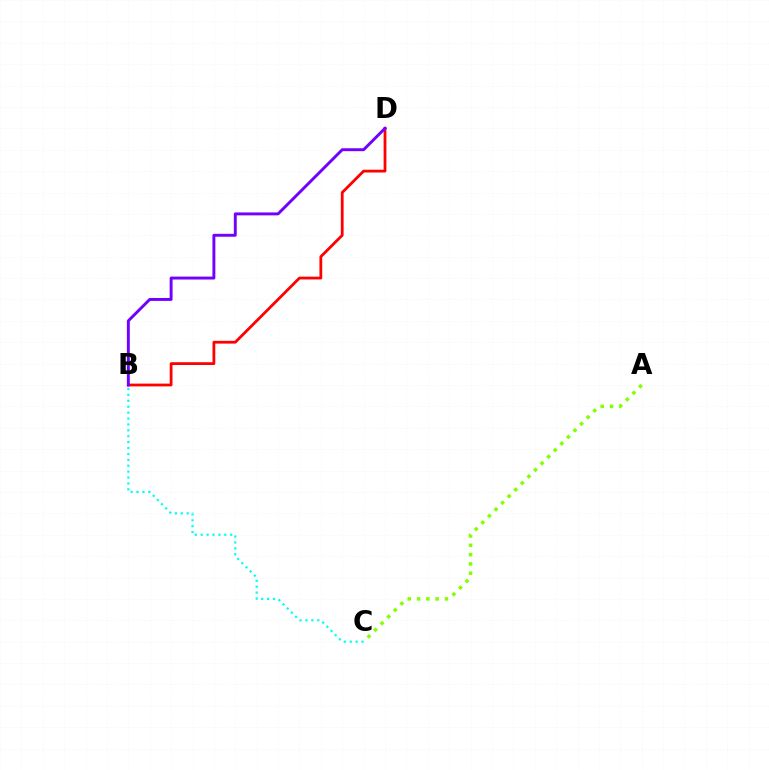{('B', 'C'): [{'color': '#00fff6', 'line_style': 'dotted', 'thickness': 1.6}], ('B', 'D'): [{'color': '#ff0000', 'line_style': 'solid', 'thickness': 2.01}, {'color': '#7200ff', 'line_style': 'solid', 'thickness': 2.11}], ('A', 'C'): [{'color': '#84ff00', 'line_style': 'dotted', 'thickness': 2.53}]}